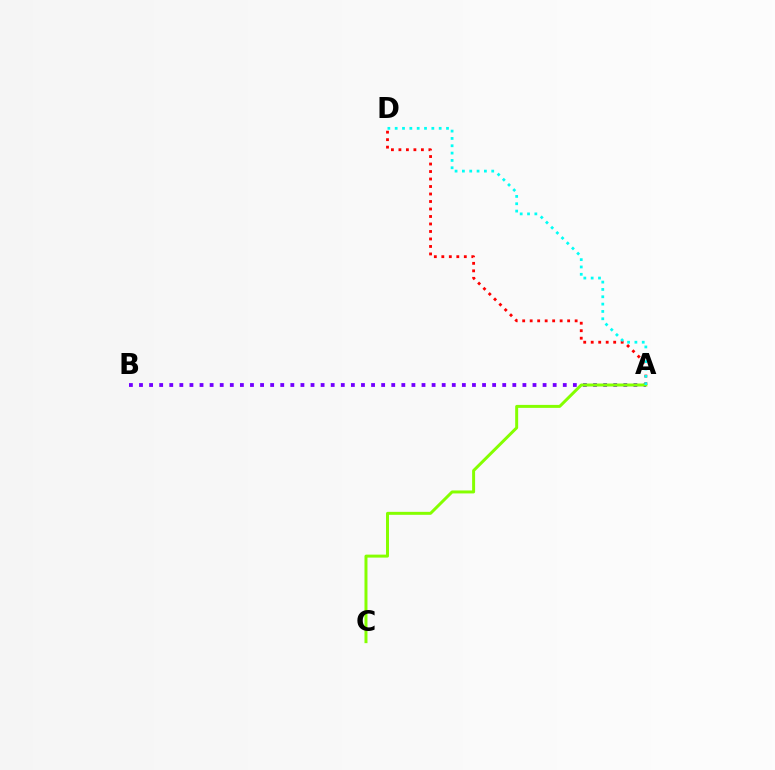{('A', 'B'): [{'color': '#7200ff', 'line_style': 'dotted', 'thickness': 2.74}], ('A', 'D'): [{'color': '#ff0000', 'line_style': 'dotted', 'thickness': 2.04}, {'color': '#00fff6', 'line_style': 'dotted', 'thickness': 1.99}], ('A', 'C'): [{'color': '#84ff00', 'line_style': 'solid', 'thickness': 2.14}]}